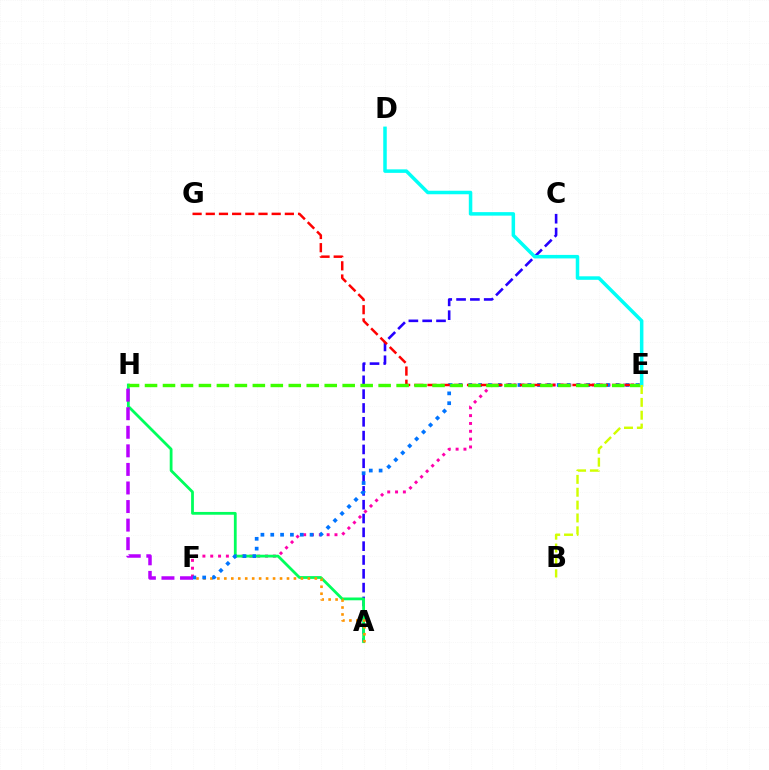{('E', 'F'): [{'color': '#ff00ac', 'line_style': 'dotted', 'thickness': 2.13}, {'color': '#0074ff', 'line_style': 'dotted', 'thickness': 2.67}], ('A', 'C'): [{'color': '#2500ff', 'line_style': 'dashed', 'thickness': 1.88}], ('A', 'H'): [{'color': '#00ff5c', 'line_style': 'solid', 'thickness': 2.01}], ('A', 'F'): [{'color': '#ff9400', 'line_style': 'dotted', 'thickness': 1.89}], ('E', 'G'): [{'color': '#ff0000', 'line_style': 'dashed', 'thickness': 1.79}], ('E', 'H'): [{'color': '#3dff00', 'line_style': 'dashed', 'thickness': 2.44}], ('D', 'E'): [{'color': '#00fff6', 'line_style': 'solid', 'thickness': 2.53}], ('B', 'E'): [{'color': '#d1ff00', 'line_style': 'dashed', 'thickness': 1.75}], ('F', 'H'): [{'color': '#b900ff', 'line_style': 'dashed', 'thickness': 2.52}]}